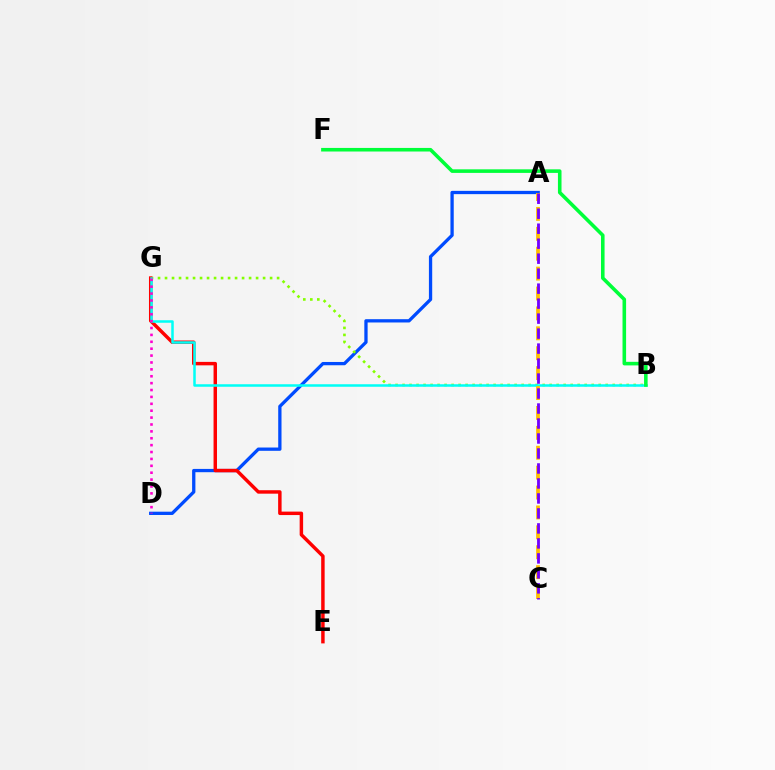{('A', 'D'): [{'color': '#004bff', 'line_style': 'solid', 'thickness': 2.37}], ('B', 'G'): [{'color': '#84ff00', 'line_style': 'dotted', 'thickness': 1.9}, {'color': '#00fff6', 'line_style': 'solid', 'thickness': 1.81}], ('E', 'G'): [{'color': '#ff0000', 'line_style': 'solid', 'thickness': 2.49}], ('A', 'C'): [{'color': '#ffbd00', 'line_style': 'dashed', 'thickness': 2.7}, {'color': '#7200ff', 'line_style': 'dashed', 'thickness': 2.04}], ('B', 'F'): [{'color': '#00ff39', 'line_style': 'solid', 'thickness': 2.58}], ('D', 'G'): [{'color': '#ff00cf', 'line_style': 'dotted', 'thickness': 1.87}]}